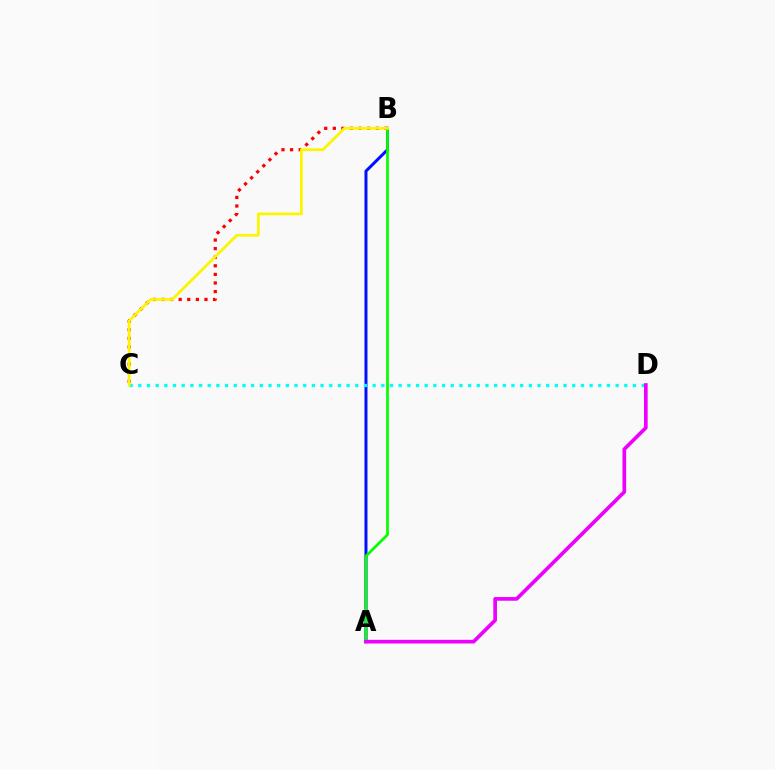{('A', 'B'): [{'color': '#0010ff', 'line_style': 'solid', 'thickness': 2.15}, {'color': '#08ff00', 'line_style': 'solid', 'thickness': 1.98}], ('B', 'C'): [{'color': '#ff0000', 'line_style': 'dotted', 'thickness': 2.33}, {'color': '#fcf500', 'line_style': 'solid', 'thickness': 1.99}], ('C', 'D'): [{'color': '#00fff6', 'line_style': 'dotted', 'thickness': 2.36}], ('A', 'D'): [{'color': '#ee00ff', 'line_style': 'solid', 'thickness': 2.64}]}